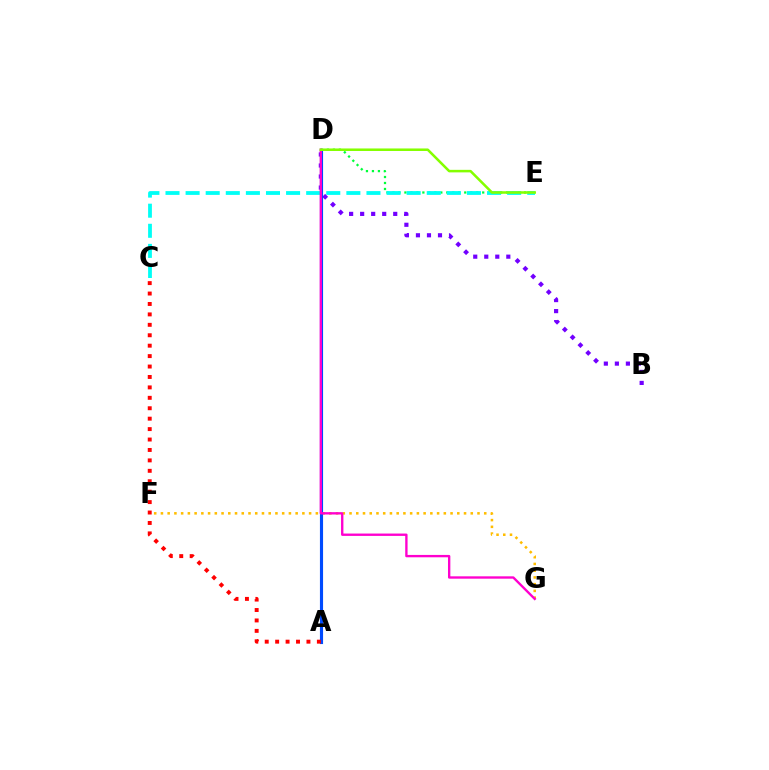{('F', 'G'): [{'color': '#ffbd00', 'line_style': 'dotted', 'thickness': 1.83}], ('B', 'D'): [{'color': '#7200ff', 'line_style': 'dotted', 'thickness': 3.0}], ('A', 'D'): [{'color': '#004bff', 'line_style': 'solid', 'thickness': 2.26}], ('D', 'E'): [{'color': '#00ff39', 'line_style': 'dotted', 'thickness': 1.63}, {'color': '#84ff00', 'line_style': 'solid', 'thickness': 1.82}], ('A', 'C'): [{'color': '#ff0000', 'line_style': 'dotted', 'thickness': 2.83}], ('C', 'E'): [{'color': '#00fff6', 'line_style': 'dashed', 'thickness': 2.73}], ('D', 'G'): [{'color': '#ff00cf', 'line_style': 'solid', 'thickness': 1.7}]}